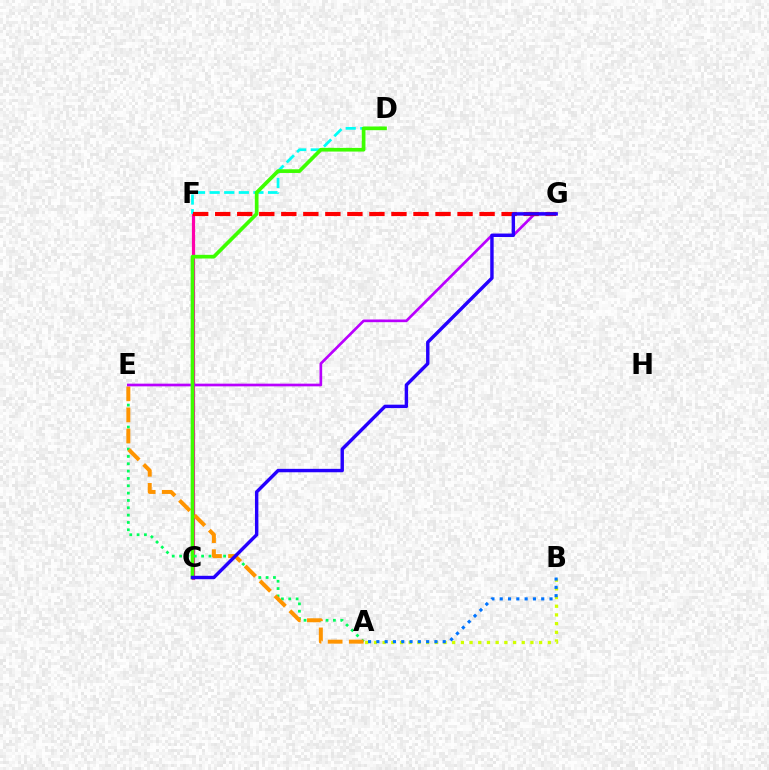{('C', 'F'): [{'color': '#ff00ac', 'line_style': 'solid', 'thickness': 2.29}], ('A', 'E'): [{'color': '#00ff5c', 'line_style': 'dotted', 'thickness': 1.99}, {'color': '#ff9400', 'line_style': 'dashed', 'thickness': 2.86}], ('A', 'B'): [{'color': '#d1ff00', 'line_style': 'dotted', 'thickness': 2.36}, {'color': '#0074ff', 'line_style': 'dotted', 'thickness': 2.26}], ('E', 'G'): [{'color': '#b900ff', 'line_style': 'solid', 'thickness': 1.93}], ('D', 'F'): [{'color': '#00fff6', 'line_style': 'dashed', 'thickness': 1.98}], ('F', 'G'): [{'color': '#ff0000', 'line_style': 'dashed', 'thickness': 2.99}], ('C', 'D'): [{'color': '#3dff00', 'line_style': 'solid', 'thickness': 2.65}], ('C', 'G'): [{'color': '#2500ff', 'line_style': 'solid', 'thickness': 2.46}]}